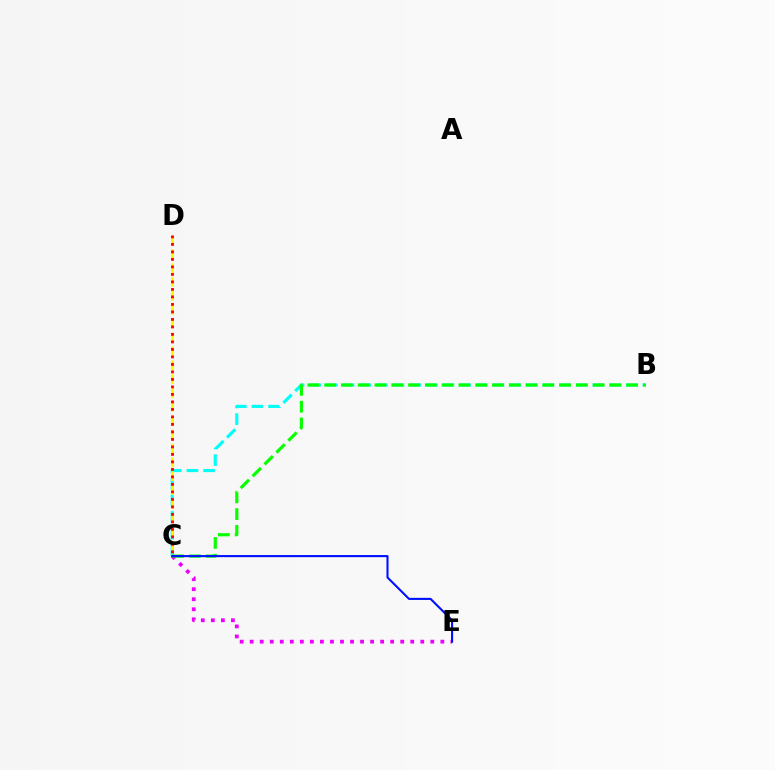{('C', 'E'): [{'color': '#ee00ff', 'line_style': 'dotted', 'thickness': 2.73}, {'color': '#0010ff', 'line_style': 'solid', 'thickness': 1.51}], ('B', 'C'): [{'color': '#00fff6', 'line_style': 'dashed', 'thickness': 2.26}, {'color': '#08ff00', 'line_style': 'dashed', 'thickness': 2.28}], ('C', 'D'): [{'color': '#fcf500', 'line_style': 'dashed', 'thickness': 1.88}, {'color': '#ff0000', 'line_style': 'dotted', 'thickness': 2.04}]}